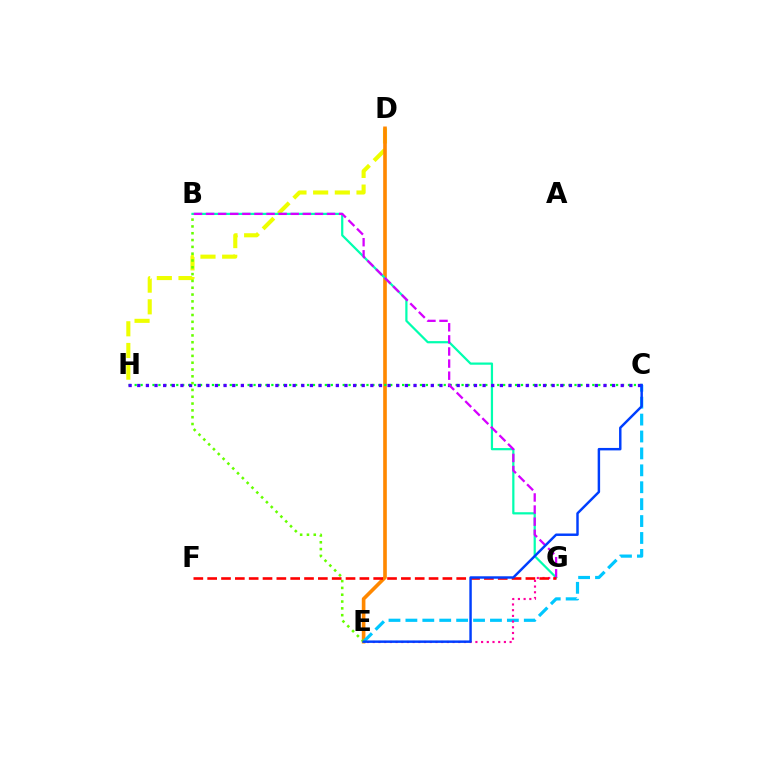{('D', 'H'): [{'color': '#eeff00', 'line_style': 'dashed', 'thickness': 2.95}], ('D', 'E'): [{'color': '#ff8800', 'line_style': 'solid', 'thickness': 2.61}], ('C', 'H'): [{'color': '#00ff27', 'line_style': 'dotted', 'thickness': 1.61}, {'color': '#4f00ff', 'line_style': 'dotted', 'thickness': 2.35}], ('B', 'G'): [{'color': '#00ffaf', 'line_style': 'solid', 'thickness': 1.6}, {'color': '#d600ff', 'line_style': 'dashed', 'thickness': 1.64}], ('C', 'E'): [{'color': '#00c7ff', 'line_style': 'dashed', 'thickness': 2.3}, {'color': '#003fff', 'line_style': 'solid', 'thickness': 1.77}], ('E', 'G'): [{'color': '#ff00a0', 'line_style': 'dotted', 'thickness': 1.55}], ('B', 'E'): [{'color': '#66ff00', 'line_style': 'dotted', 'thickness': 1.85}], ('F', 'G'): [{'color': '#ff0000', 'line_style': 'dashed', 'thickness': 1.88}]}